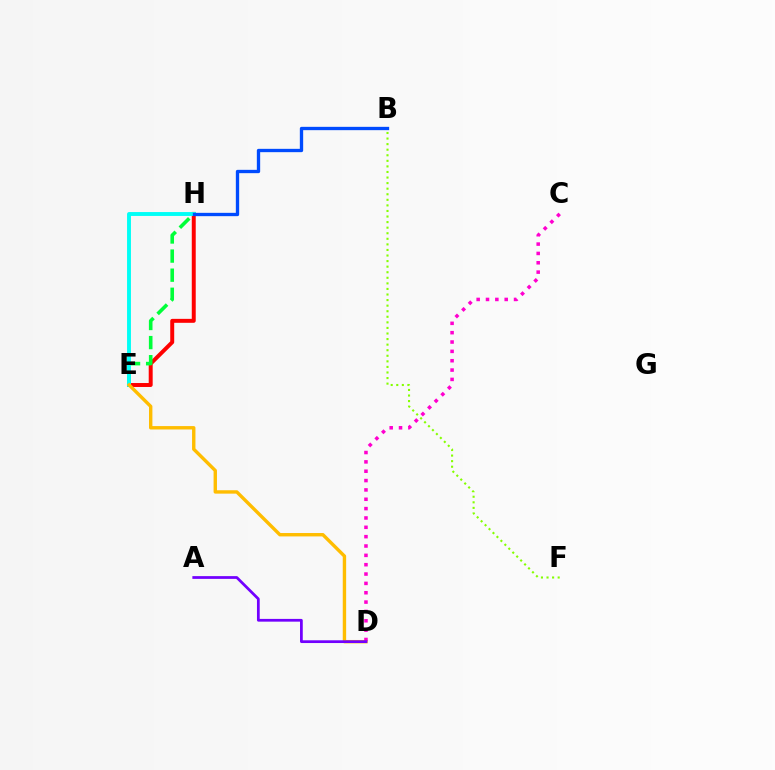{('E', 'H'): [{'color': '#ff0000', 'line_style': 'solid', 'thickness': 2.85}, {'color': '#00ff39', 'line_style': 'dashed', 'thickness': 2.59}, {'color': '#00fff6', 'line_style': 'solid', 'thickness': 2.8}], ('D', 'E'): [{'color': '#ffbd00', 'line_style': 'solid', 'thickness': 2.44}], ('C', 'D'): [{'color': '#ff00cf', 'line_style': 'dotted', 'thickness': 2.54}], ('B', 'F'): [{'color': '#84ff00', 'line_style': 'dotted', 'thickness': 1.51}], ('A', 'D'): [{'color': '#7200ff', 'line_style': 'solid', 'thickness': 1.98}], ('B', 'H'): [{'color': '#004bff', 'line_style': 'solid', 'thickness': 2.4}]}